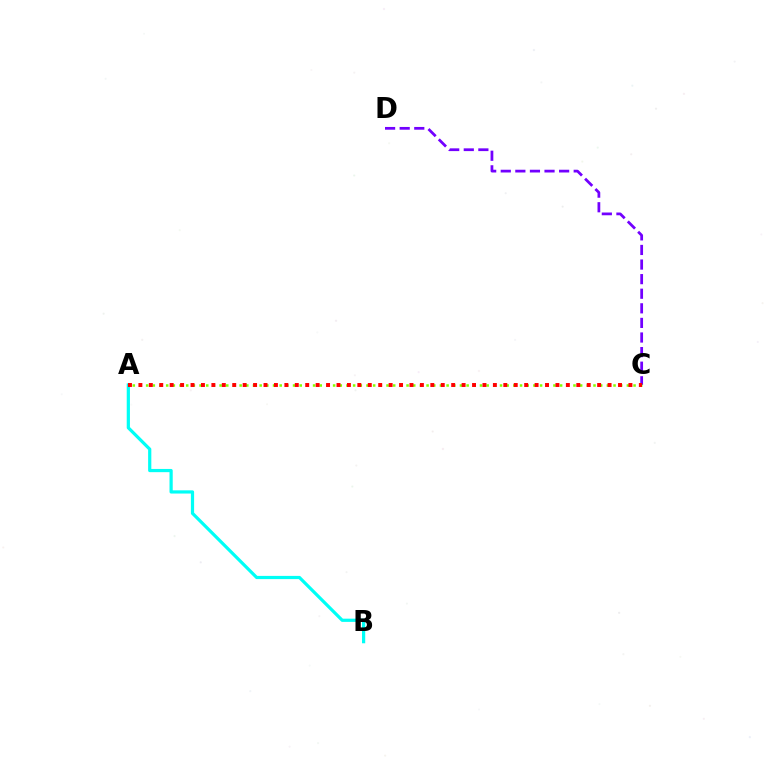{('C', 'D'): [{'color': '#7200ff', 'line_style': 'dashed', 'thickness': 1.98}], ('A', 'C'): [{'color': '#84ff00', 'line_style': 'dotted', 'thickness': 1.81}, {'color': '#ff0000', 'line_style': 'dotted', 'thickness': 2.83}], ('A', 'B'): [{'color': '#00fff6', 'line_style': 'solid', 'thickness': 2.31}]}